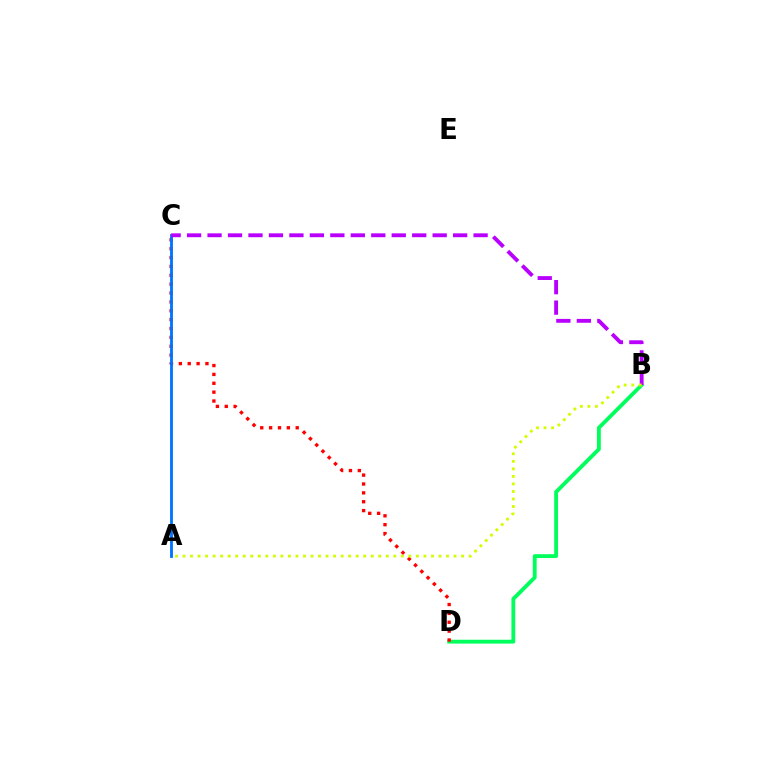{('B', 'D'): [{'color': '#00ff5c', 'line_style': 'solid', 'thickness': 2.77}], ('C', 'D'): [{'color': '#ff0000', 'line_style': 'dotted', 'thickness': 2.41}], ('A', 'C'): [{'color': '#0074ff', 'line_style': 'solid', 'thickness': 2.04}], ('B', 'C'): [{'color': '#b900ff', 'line_style': 'dashed', 'thickness': 2.78}], ('A', 'B'): [{'color': '#d1ff00', 'line_style': 'dotted', 'thickness': 2.05}]}